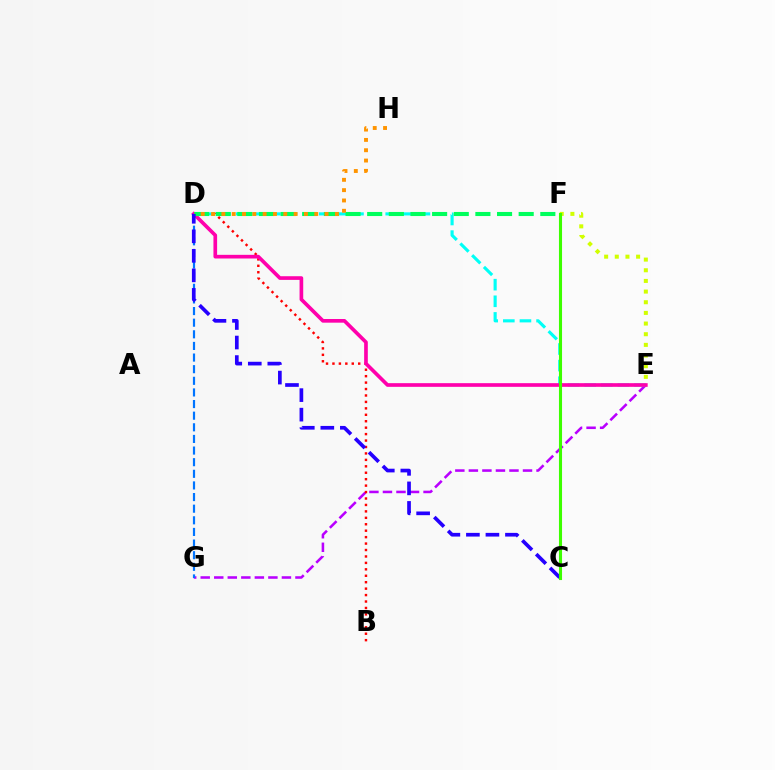{('E', 'G'): [{'color': '#b900ff', 'line_style': 'dashed', 'thickness': 1.84}], ('D', 'E'): [{'color': '#00fff6', 'line_style': 'dashed', 'thickness': 2.26}, {'color': '#ff00ac', 'line_style': 'solid', 'thickness': 2.64}], ('B', 'D'): [{'color': '#ff0000', 'line_style': 'dotted', 'thickness': 1.75}], ('E', 'F'): [{'color': '#d1ff00', 'line_style': 'dotted', 'thickness': 2.9}], ('D', 'F'): [{'color': '#00ff5c', 'line_style': 'dashed', 'thickness': 2.94}], ('D', 'H'): [{'color': '#ff9400', 'line_style': 'dotted', 'thickness': 2.8}], ('D', 'G'): [{'color': '#0074ff', 'line_style': 'dashed', 'thickness': 1.58}], ('C', 'D'): [{'color': '#2500ff', 'line_style': 'dashed', 'thickness': 2.65}], ('C', 'F'): [{'color': '#3dff00', 'line_style': 'solid', 'thickness': 2.23}]}